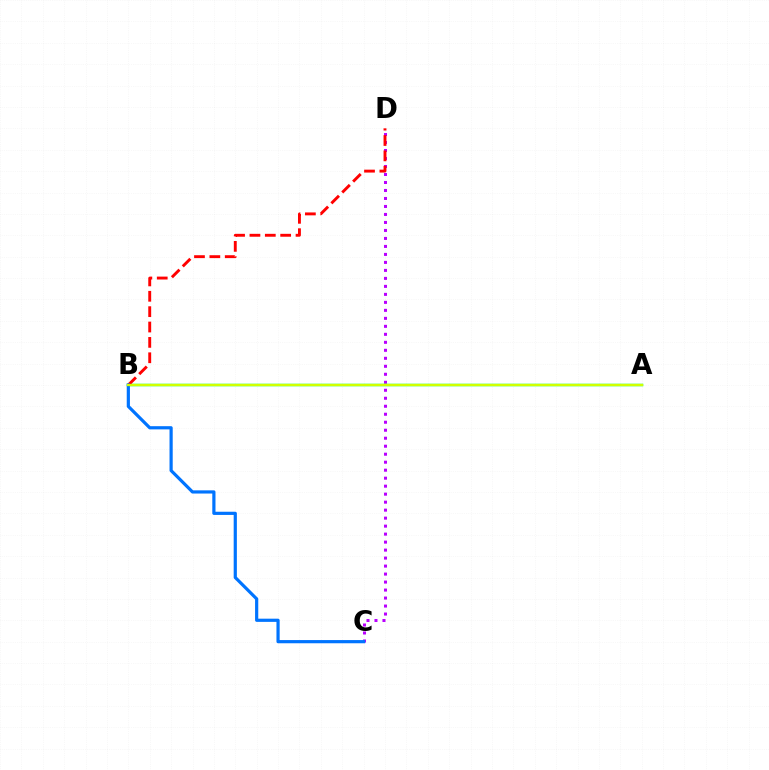{('C', 'D'): [{'color': '#b900ff', 'line_style': 'dotted', 'thickness': 2.17}], ('A', 'B'): [{'color': '#00ff5c', 'line_style': 'solid', 'thickness': 1.79}, {'color': '#d1ff00', 'line_style': 'solid', 'thickness': 1.66}], ('B', 'D'): [{'color': '#ff0000', 'line_style': 'dashed', 'thickness': 2.09}], ('B', 'C'): [{'color': '#0074ff', 'line_style': 'solid', 'thickness': 2.3}]}